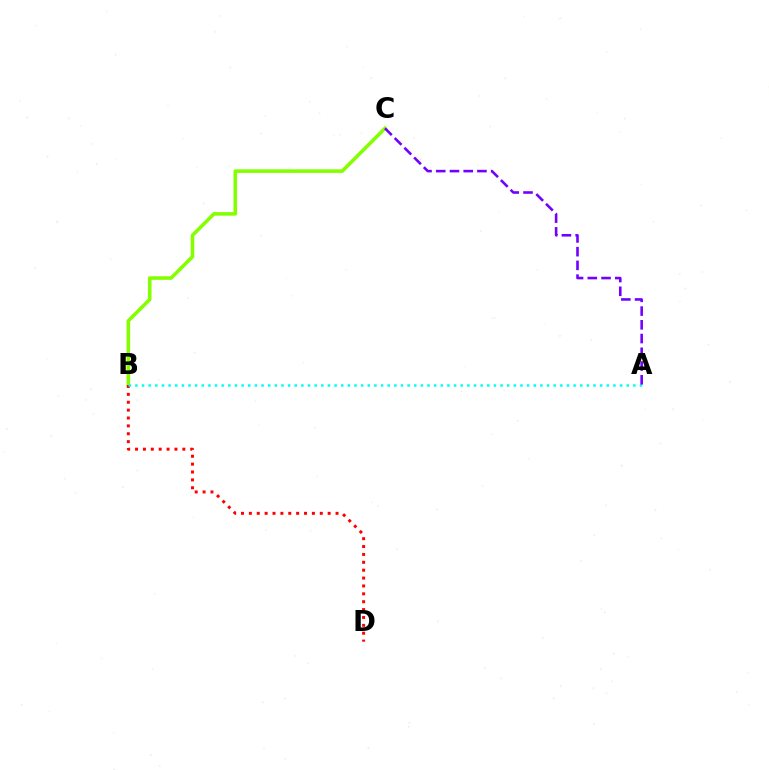{('B', 'C'): [{'color': '#84ff00', 'line_style': 'solid', 'thickness': 2.58}], ('B', 'D'): [{'color': '#ff0000', 'line_style': 'dotted', 'thickness': 2.14}], ('A', 'B'): [{'color': '#00fff6', 'line_style': 'dotted', 'thickness': 1.8}], ('A', 'C'): [{'color': '#7200ff', 'line_style': 'dashed', 'thickness': 1.87}]}